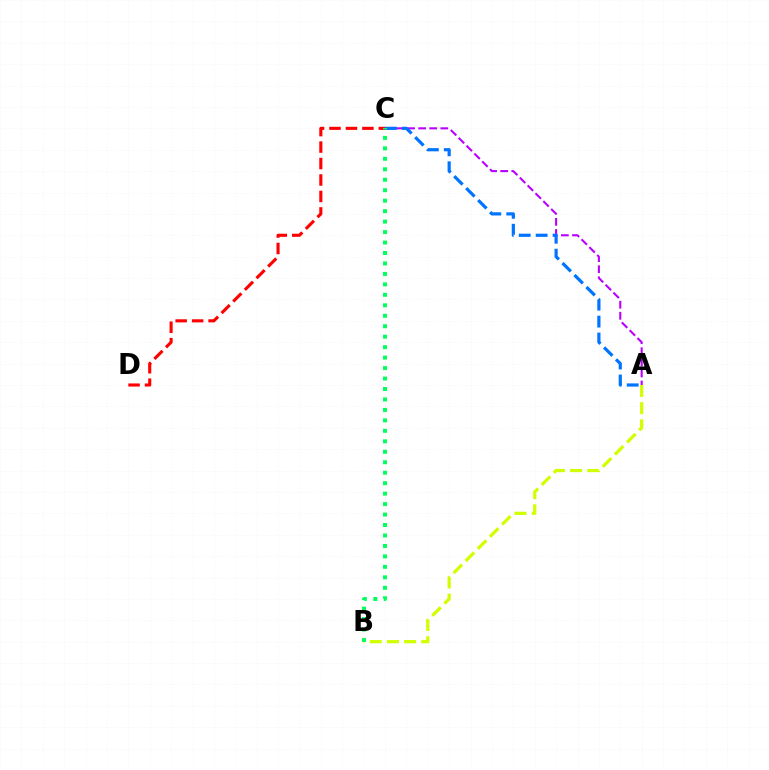{('A', 'C'): [{'color': '#b900ff', 'line_style': 'dashed', 'thickness': 1.51}, {'color': '#0074ff', 'line_style': 'dashed', 'thickness': 2.3}], ('A', 'B'): [{'color': '#d1ff00', 'line_style': 'dashed', 'thickness': 2.33}], ('C', 'D'): [{'color': '#ff0000', 'line_style': 'dashed', 'thickness': 2.24}], ('B', 'C'): [{'color': '#00ff5c', 'line_style': 'dotted', 'thickness': 2.84}]}